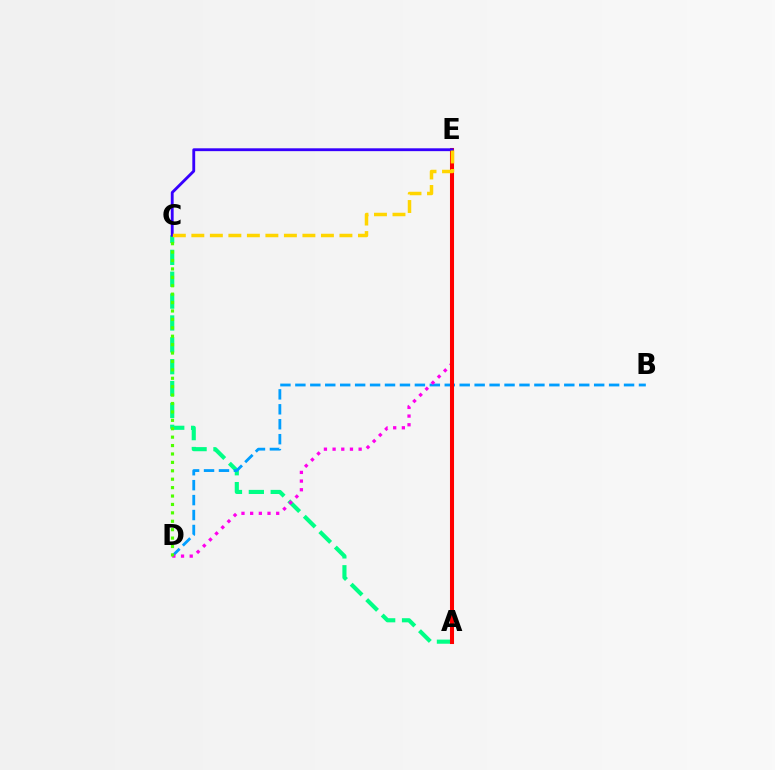{('A', 'C'): [{'color': '#00ff86', 'line_style': 'dashed', 'thickness': 2.97}], ('B', 'D'): [{'color': '#009eff', 'line_style': 'dashed', 'thickness': 2.03}], ('D', 'E'): [{'color': '#ff00ed', 'line_style': 'dotted', 'thickness': 2.36}], ('A', 'E'): [{'color': '#ff0000', 'line_style': 'solid', 'thickness': 2.92}], ('C', 'D'): [{'color': '#4fff00', 'line_style': 'dotted', 'thickness': 2.29}], ('C', 'E'): [{'color': '#3700ff', 'line_style': 'solid', 'thickness': 2.05}, {'color': '#ffd500', 'line_style': 'dashed', 'thickness': 2.51}]}